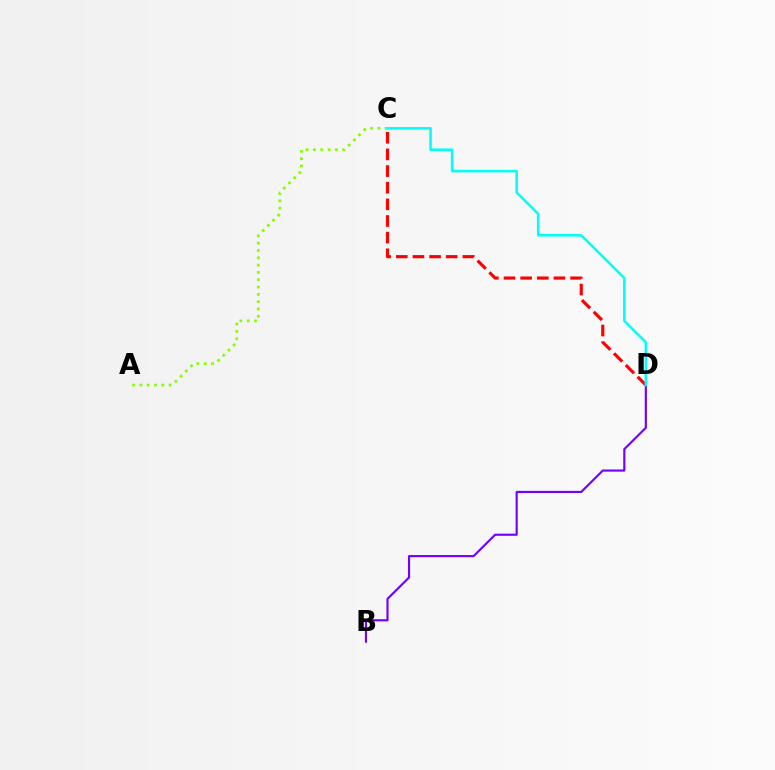{('C', 'D'): [{'color': '#ff0000', 'line_style': 'dashed', 'thickness': 2.26}, {'color': '#00fff6', 'line_style': 'solid', 'thickness': 1.83}], ('B', 'D'): [{'color': '#7200ff', 'line_style': 'solid', 'thickness': 1.55}], ('A', 'C'): [{'color': '#84ff00', 'line_style': 'dotted', 'thickness': 1.99}]}